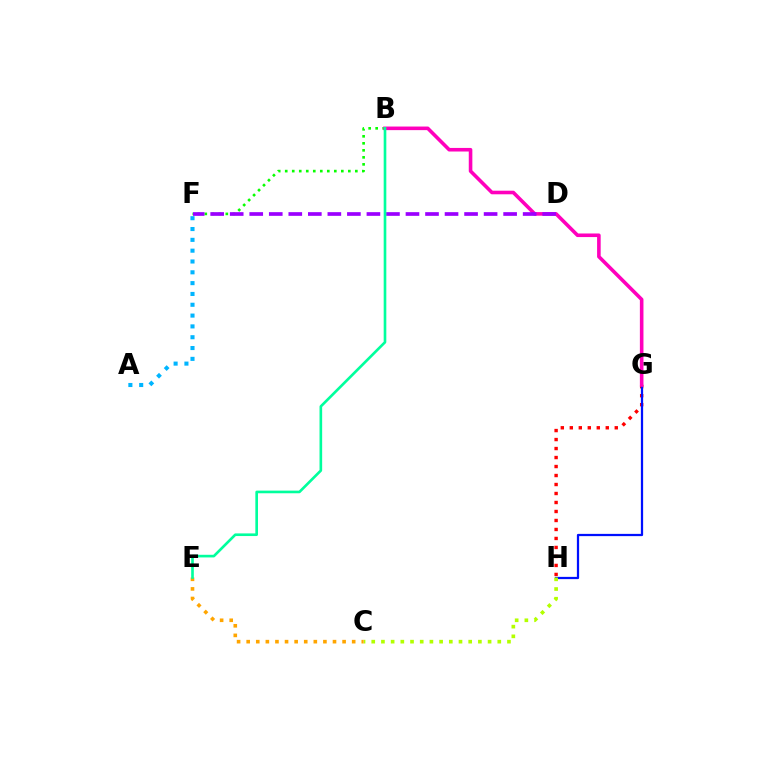{('B', 'F'): [{'color': '#08ff00', 'line_style': 'dotted', 'thickness': 1.9}], ('G', 'H'): [{'color': '#ff0000', 'line_style': 'dotted', 'thickness': 2.44}, {'color': '#0010ff', 'line_style': 'solid', 'thickness': 1.62}], ('C', 'H'): [{'color': '#b3ff00', 'line_style': 'dotted', 'thickness': 2.63}], ('B', 'G'): [{'color': '#ff00bd', 'line_style': 'solid', 'thickness': 2.58}], ('A', 'F'): [{'color': '#00b5ff', 'line_style': 'dotted', 'thickness': 2.94}], ('D', 'F'): [{'color': '#9b00ff', 'line_style': 'dashed', 'thickness': 2.65}], ('C', 'E'): [{'color': '#ffa500', 'line_style': 'dotted', 'thickness': 2.61}], ('B', 'E'): [{'color': '#00ff9d', 'line_style': 'solid', 'thickness': 1.9}]}